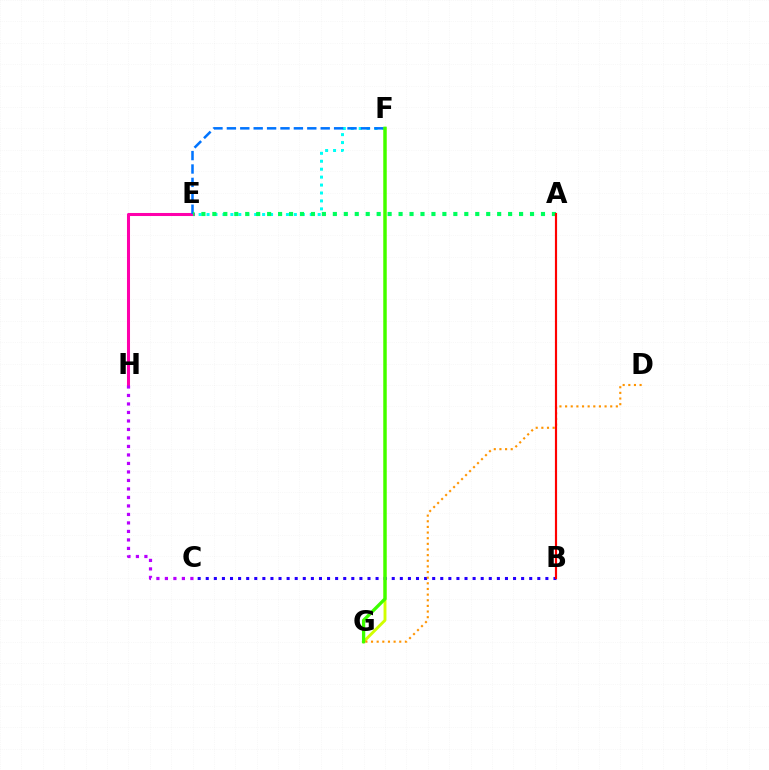{('E', 'F'): [{'color': '#00fff6', 'line_style': 'dotted', 'thickness': 2.16}, {'color': '#0074ff', 'line_style': 'dashed', 'thickness': 1.82}], ('F', 'G'): [{'color': '#d1ff00', 'line_style': 'solid', 'thickness': 2.09}, {'color': '#3dff00', 'line_style': 'solid', 'thickness': 2.36}], ('E', 'H'): [{'color': '#ff00ac', 'line_style': 'solid', 'thickness': 2.19}], ('B', 'C'): [{'color': '#2500ff', 'line_style': 'dotted', 'thickness': 2.2}], ('C', 'H'): [{'color': '#b900ff', 'line_style': 'dotted', 'thickness': 2.31}], ('A', 'E'): [{'color': '#00ff5c', 'line_style': 'dotted', 'thickness': 2.98}], ('D', 'G'): [{'color': '#ff9400', 'line_style': 'dotted', 'thickness': 1.53}], ('A', 'B'): [{'color': '#ff0000', 'line_style': 'solid', 'thickness': 1.56}]}